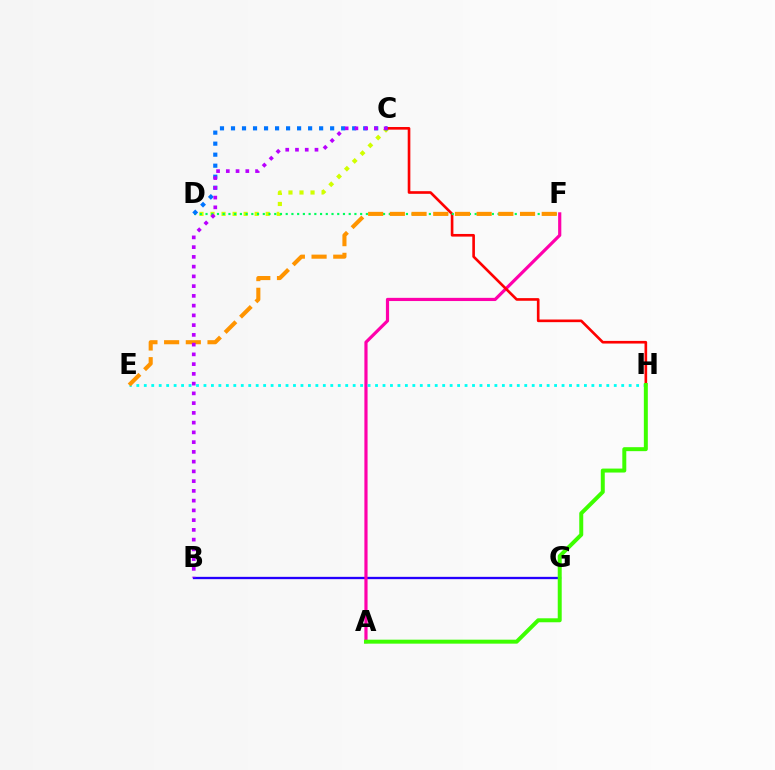{('C', 'D'): [{'color': '#d1ff00', 'line_style': 'dotted', 'thickness': 3.0}, {'color': '#0074ff', 'line_style': 'dotted', 'thickness': 2.99}], ('B', 'G'): [{'color': '#2500ff', 'line_style': 'solid', 'thickness': 1.66}], ('A', 'F'): [{'color': '#ff00ac', 'line_style': 'solid', 'thickness': 2.29}], ('E', 'H'): [{'color': '#00fff6', 'line_style': 'dotted', 'thickness': 2.03}], ('C', 'H'): [{'color': '#ff0000', 'line_style': 'solid', 'thickness': 1.9}], ('A', 'H'): [{'color': '#3dff00', 'line_style': 'solid', 'thickness': 2.86}], ('D', 'F'): [{'color': '#00ff5c', 'line_style': 'dotted', 'thickness': 1.56}], ('E', 'F'): [{'color': '#ff9400', 'line_style': 'dashed', 'thickness': 2.95}], ('B', 'C'): [{'color': '#b900ff', 'line_style': 'dotted', 'thickness': 2.65}]}